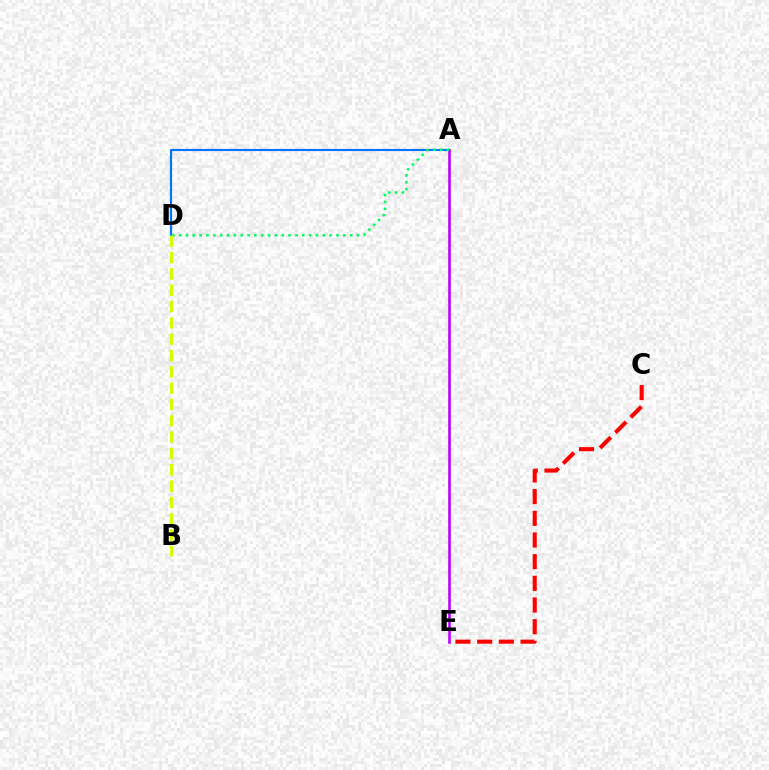{('A', 'D'): [{'color': '#0074ff', 'line_style': 'solid', 'thickness': 1.54}, {'color': '#00ff5c', 'line_style': 'dotted', 'thickness': 1.86}], ('C', 'E'): [{'color': '#ff0000', 'line_style': 'dashed', 'thickness': 2.94}], ('A', 'E'): [{'color': '#b900ff', 'line_style': 'solid', 'thickness': 1.86}], ('B', 'D'): [{'color': '#d1ff00', 'line_style': 'dashed', 'thickness': 2.22}]}